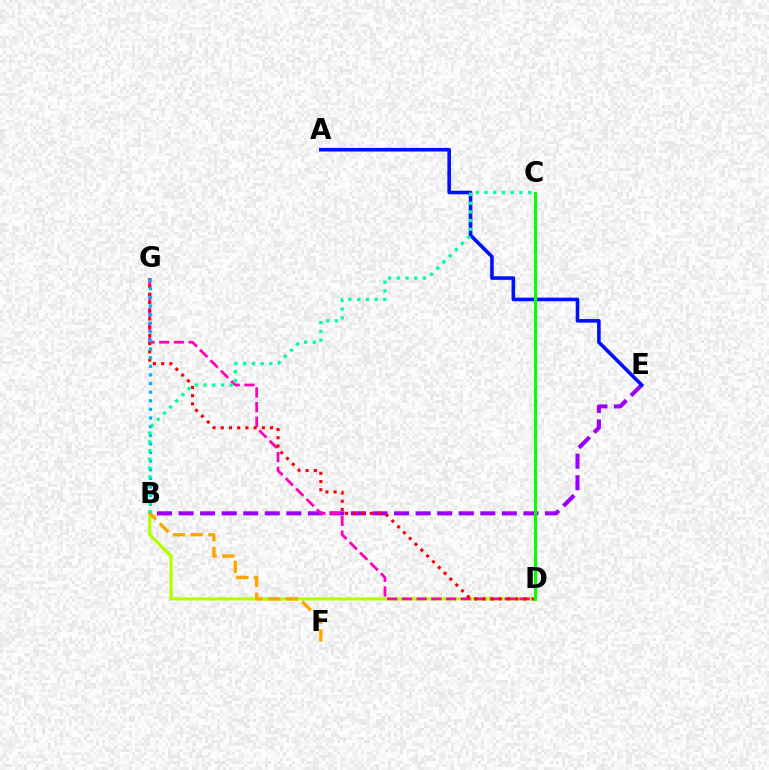{('B', 'D'): [{'color': '#b3ff00', 'line_style': 'solid', 'thickness': 2.31}], ('B', 'E'): [{'color': '#9b00ff', 'line_style': 'dashed', 'thickness': 2.93}], ('D', 'G'): [{'color': '#ff00bd', 'line_style': 'dashed', 'thickness': 2.0}, {'color': '#ff0000', 'line_style': 'dotted', 'thickness': 2.23}], ('B', 'G'): [{'color': '#00b5ff', 'line_style': 'dotted', 'thickness': 2.34}], ('A', 'E'): [{'color': '#0010ff', 'line_style': 'solid', 'thickness': 2.59}], ('B', 'C'): [{'color': '#00ff9d', 'line_style': 'dotted', 'thickness': 2.37}], ('B', 'F'): [{'color': '#ffa500', 'line_style': 'dashed', 'thickness': 2.4}], ('C', 'D'): [{'color': '#08ff00', 'line_style': 'solid', 'thickness': 2.21}]}